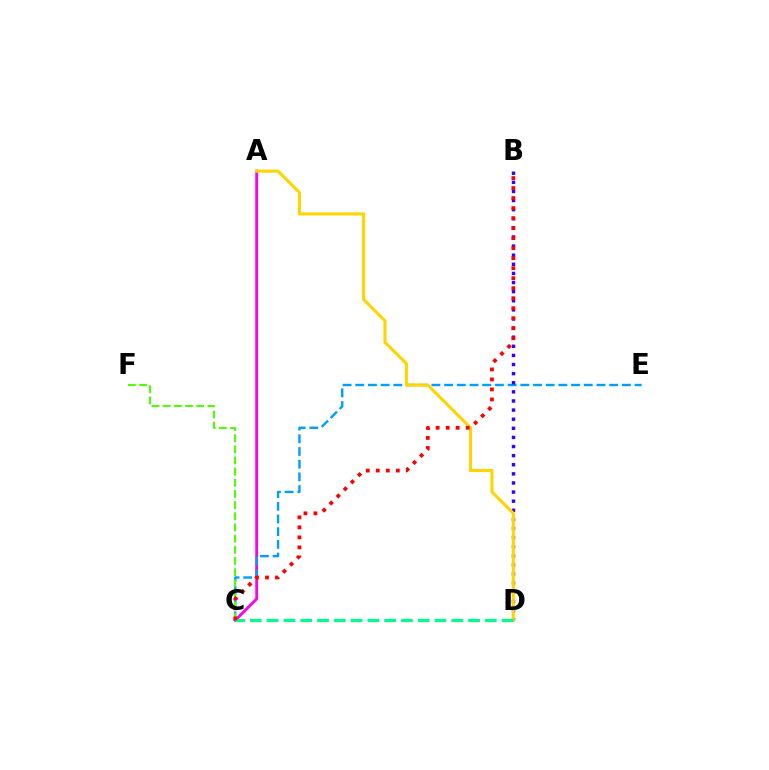{('A', 'C'): [{'color': '#ff00ed', 'line_style': 'solid', 'thickness': 2.05}], ('C', 'E'): [{'color': '#009eff', 'line_style': 'dashed', 'thickness': 1.72}], ('B', 'D'): [{'color': '#3700ff', 'line_style': 'dotted', 'thickness': 2.48}], ('C', 'F'): [{'color': '#4fff00', 'line_style': 'dashed', 'thickness': 1.52}], ('A', 'D'): [{'color': '#ffd500', 'line_style': 'solid', 'thickness': 2.23}], ('C', 'D'): [{'color': '#00ff86', 'line_style': 'dashed', 'thickness': 2.28}], ('B', 'C'): [{'color': '#ff0000', 'line_style': 'dotted', 'thickness': 2.72}]}